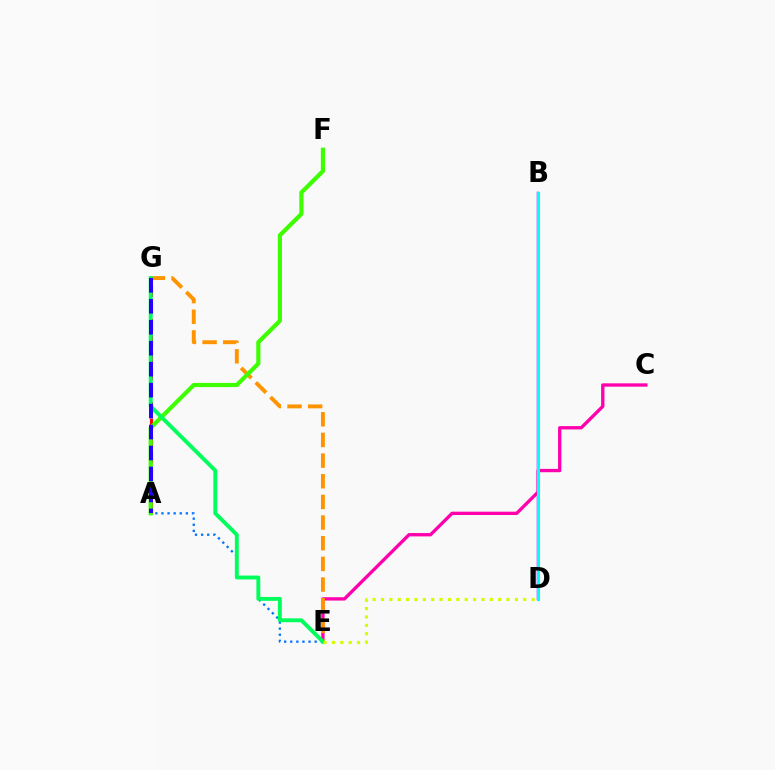{('A', 'E'): [{'color': '#0074ff', 'line_style': 'dotted', 'thickness': 1.66}], ('B', 'D'): [{'color': '#b900ff', 'line_style': 'solid', 'thickness': 1.79}, {'color': '#00fff6', 'line_style': 'solid', 'thickness': 2.2}], ('C', 'E'): [{'color': '#ff00ac', 'line_style': 'solid', 'thickness': 2.4}], ('E', 'G'): [{'color': '#ff9400', 'line_style': 'dashed', 'thickness': 2.81}, {'color': '#00ff5c', 'line_style': 'solid', 'thickness': 2.8}], ('A', 'G'): [{'color': '#ff0000', 'line_style': 'dashed', 'thickness': 2.26}, {'color': '#2500ff', 'line_style': 'dashed', 'thickness': 2.85}], ('A', 'F'): [{'color': '#3dff00', 'line_style': 'solid', 'thickness': 3.0}], ('D', 'E'): [{'color': '#d1ff00', 'line_style': 'dotted', 'thickness': 2.27}]}